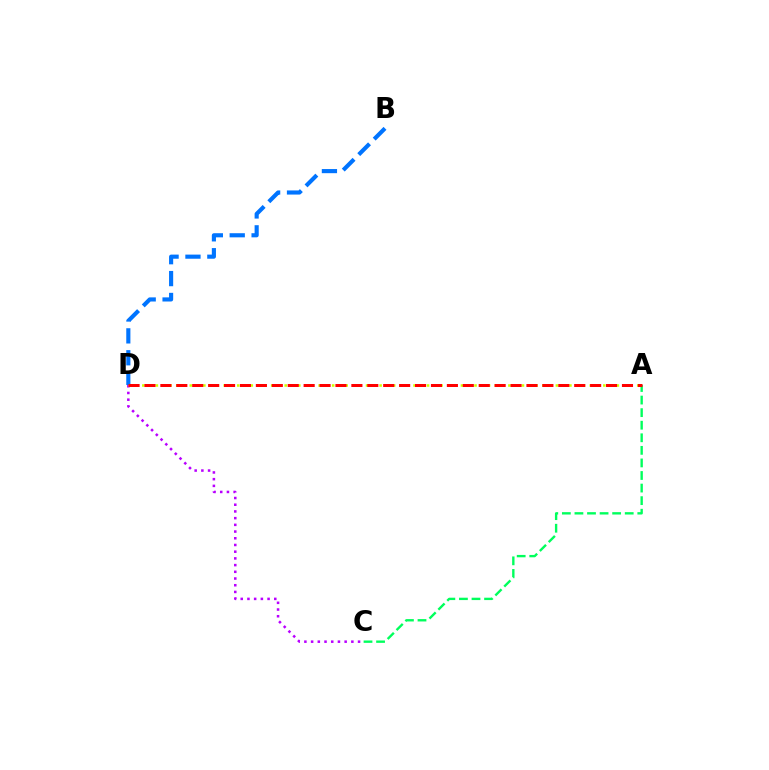{('C', 'D'): [{'color': '#b900ff', 'line_style': 'dotted', 'thickness': 1.82}], ('A', 'C'): [{'color': '#00ff5c', 'line_style': 'dashed', 'thickness': 1.71}], ('A', 'D'): [{'color': '#d1ff00', 'line_style': 'dotted', 'thickness': 1.84}, {'color': '#ff0000', 'line_style': 'dashed', 'thickness': 2.16}], ('B', 'D'): [{'color': '#0074ff', 'line_style': 'dashed', 'thickness': 2.97}]}